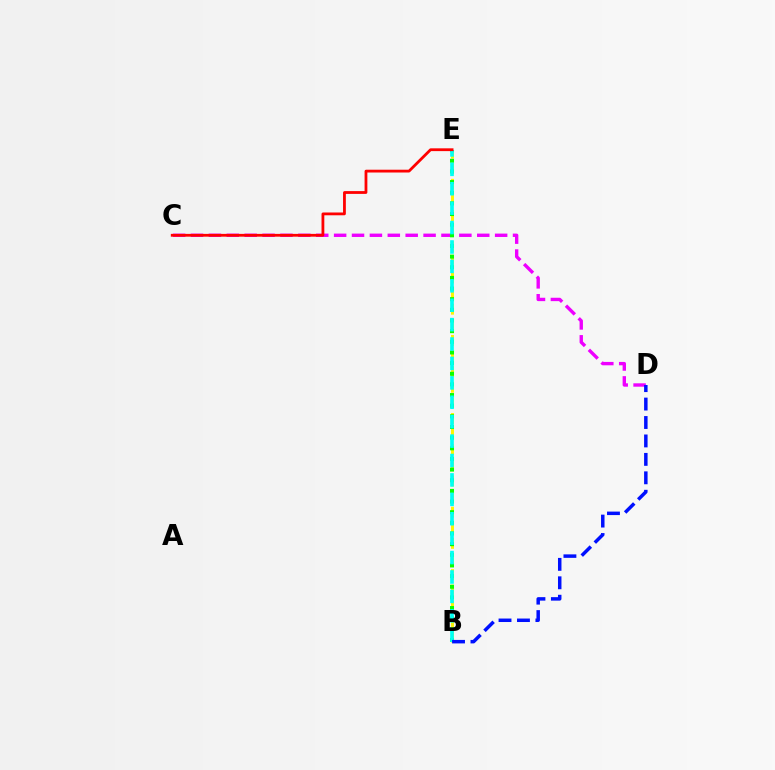{('C', 'D'): [{'color': '#ee00ff', 'line_style': 'dashed', 'thickness': 2.43}], ('B', 'E'): [{'color': '#fcf500', 'line_style': 'dashed', 'thickness': 2.12}, {'color': '#08ff00', 'line_style': 'dotted', 'thickness': 2.89}, {'color': '#00fff6', 'line_style': 'dashed', 'thickness': 2.64}], ('B', 'D'): [{'color': '#0010ff', 'line_style': 'dashed', 'thickness': 2.5}], ('C', 'E'): [{'color': '#ff0000', 'line_style': 'solid', 'thickness': 2.01}]}